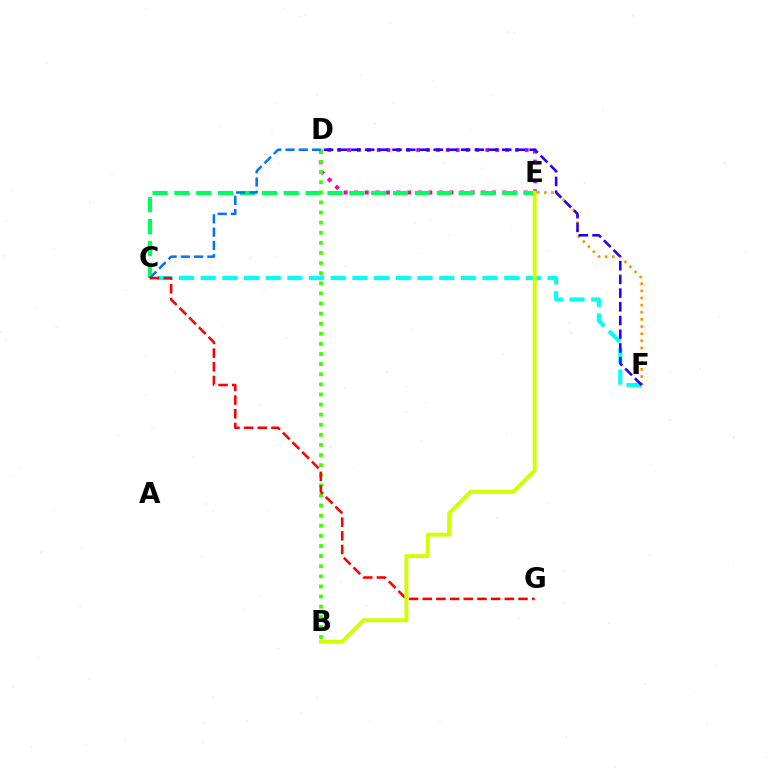{('E', 'F'): [{'color': '#ff9400', 'line_style': 'dotted', 'thickness': 1.94}], ('D', 'E'): [{'color': '#ff00ac', 'line_style': 'dotted', 'thickness': 2.88}, {'color': '#b900ff', 'line_style': 'dotted', 'thickness': 2.68}], ('C', 'E'): [{'color': '#00ff5c', 'line_style': 'dashed', 'thickness': 2.97}], ('B', 'D'): [{'color': '#3dff00', 'line_style': 'dotted', 'thickness': 2.75}], ('C', 'F'): [{'color': '#00fff6', 'line_style': 'dashed', 'thickness': 2.95}], ('C', 'D'): [{'color': '#0074ff', 'line_style': 'dashed', 'thickness': 1.8}], ('C', 'G'): [{'color': '#ff0000', 'line_style': 'dashed', 'thickness': 1.86}], ('B', 'E'): [{'color': '#d1ff00', 'line_style': 'solid', 'thickness': 2.84}], ('D', 'F'): [{'color': '#2500ff', 'line_style': 'dashed', 'thickness': 1.86}]}